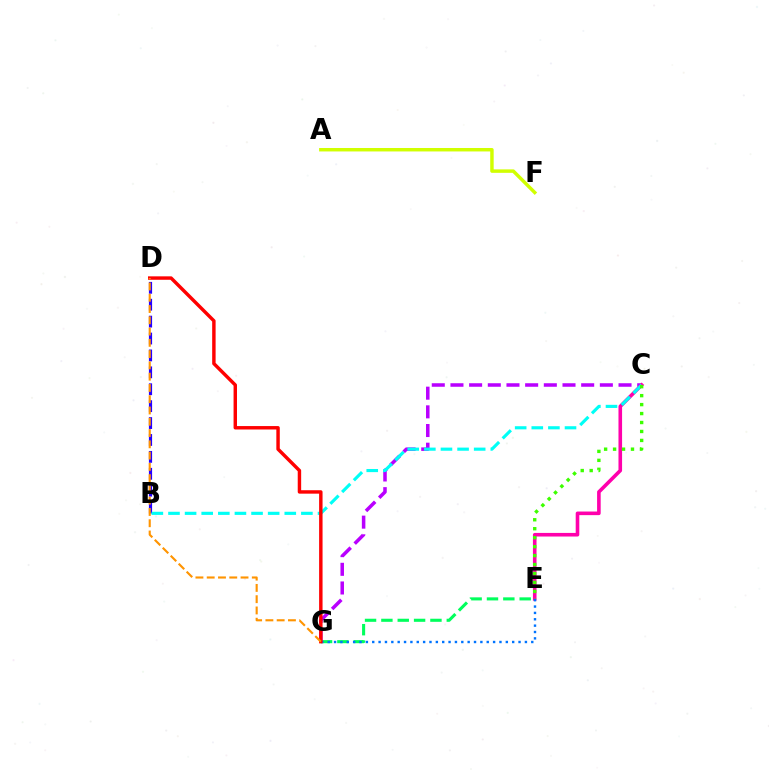{('E', 'G'): [{'color': '#00ff5c', 'line_style': 'dashed', 'thickness': 2.22}, {'color': '#0074ff', 'line_style': 'dotted', 'thickness': 1.73}], ('C', 'G'): [{'color': '#b900ff', 'line_style': 'dashed', 'thickness': 2.54}], ('C', 'E'): [{'color': '#ff00ac', 'line_style': 'solid', 'thickness': 2.59}, {'color': '#3dff00', 'line_style': 'dotted', 'thickness': 2.43}], ('B', 'D'): [{'color': '#2500ff', 'line_style': 'dashed', 'thickness': 2.3}], ('A', 'F'): [{'color': '#d1ff00', 'line_style': 'solid', 'thickness': 2.49}], ('B', 'C'): [{'color': '#00fff6', 'line_style': 'dashed', 'thickness': 2.26}], ('D', 'G'): [{'color': '#ff0000', 'line_style': 'solid', 'thickness': 2.47}, {'color': '#ff9400', 'line_style': 'dashed', 'thickness': 1.53}]}